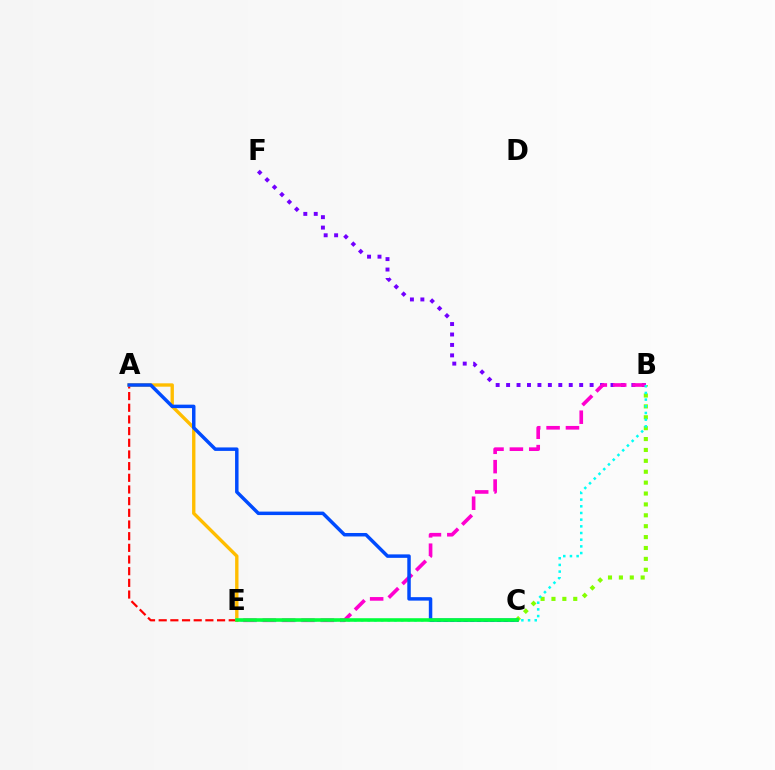{('B', 'F'): [{'color': '#7200ff', 'line_style': 'dotted', 'thickness': 2.84}], ('A', 'E'): [{'color': '#ff0000', 'line_style': 'dashed', 'thickness': 1.59}, {'color': '#ffbd00', 'line_style': 'solid', 'thickness': 2.42}], ('B', 'C'): [{'color': '#84ff00', 'line_style': 'dotted', 'thickness': 2.96}], ('B', 'E'): [{'color': '#ff00cf', 'line_style': 'dashed', 'thickness': 2.63}, {'color': '#00fff6', 'line_style': 'dotted', 'thickness': 1.81}], ('A', 'C'): [{'color': '#004bff', 'line_style': 'solid', 'thickness': 2.5}], ('C', 'E'): [{'color': '#00ff39', 'line_style': 'solid', 'thickness': 2.57}]}